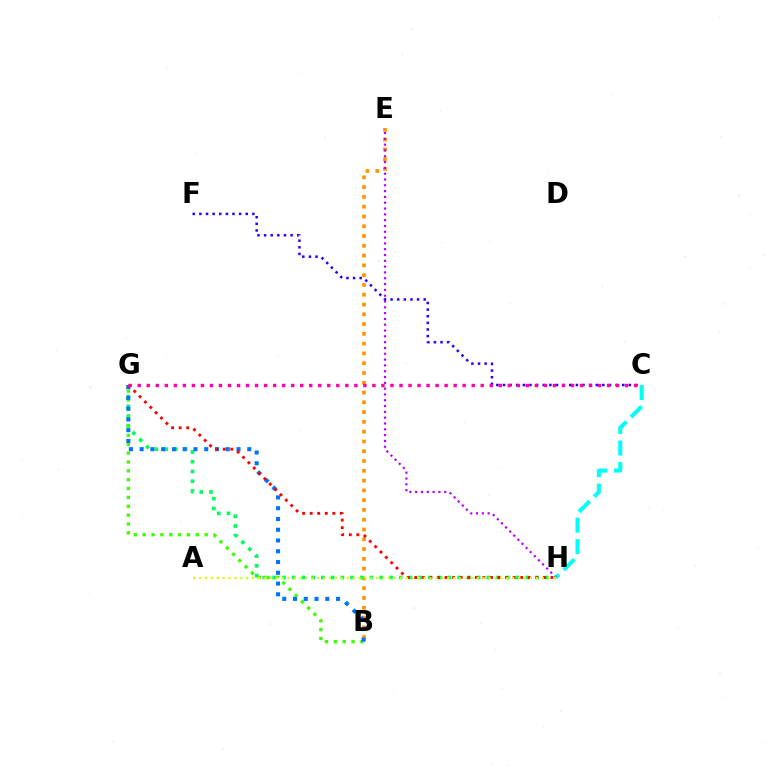{('C', 'H'): [{'color': '#00fff6', 'line_style': 'dashed', 'thickness': 2.92}], ('B', 'E'): [{'color': '#ff9400', 'line_style': 'dotted', 'thickness': 2.66}], ('E', 'H'): [{'color': '#b900ff', 'line_style': 'dotted', 'thickness': 1.58}], ('C', 'F'): [{'color': '#2500ff', 'line_style': 'dotted', 'thickness': 1.8}], ('G', 'H'): [{'color': '#00ff5c', 'line_style': 'dotted', 'thickness': 2.64}, {'color': '#ff0000', 'line_style': 'dotted', 'thickness': 2.06}], ('B', 'G'): [{'color': '#3dff00', 'line_style': 'dotted', 'thickness': 2.41}, {'color': '#0074ff', 'line_style': 'dotted', 'thickness': 2.92}], ('A', 'H'): [{'color': '#d1ff00', 'line_style': 'dotted', 'thickness': 1.61}], ('C', 'G'): [{'color': '#ff00ac', 'line_style': 'dotted', 'thickness': 2.45}]}